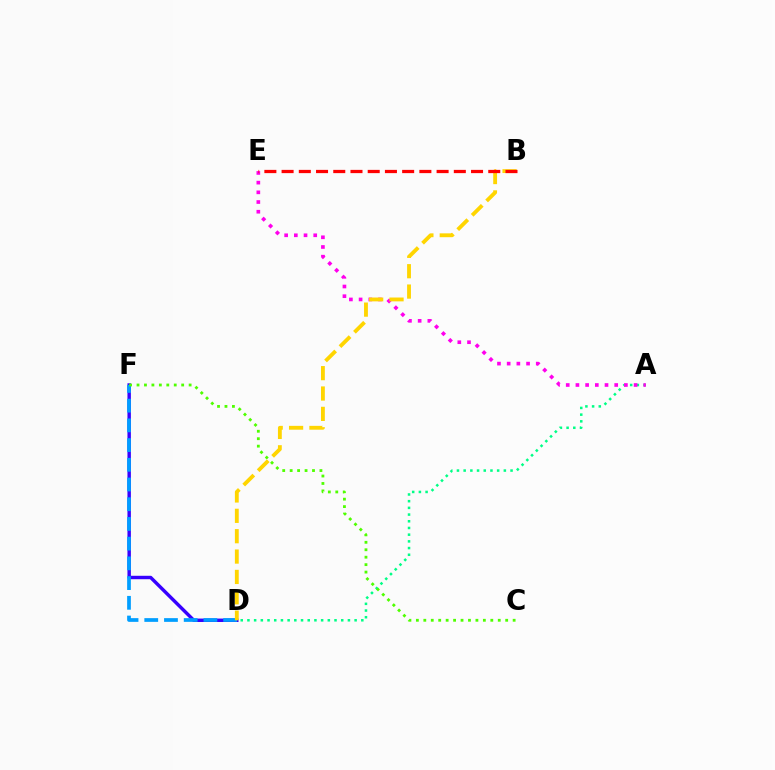{('D', 'F'): [{'color': '#3700ff', 'line_style': 'solid', 'thickness': 2.47}, {'color': '#009eff', 'line_style': 'dashed', 'thickness': 2.68}], ('A', 'D'): [{'color': '#00ff86', 'line_style': 'dotted', 'thickness': 1.82}], ('A', 'E'): [{'color': '#ff00ed', 'line_style': 'dotted', 'thickness': 2.63}], ('C', 'F'): [{'color': '#4fff00', 'line_style': 'dotted', 'thickness': 2.02}], ('B', 'D'): [{'color': '#ffd500', 'line_style': 'dashed', 'thickness': 2.77}], ('B', 'E'): [{'color': '#ff0000', 'line_style': 'dashed', 'thickness': 2.34}]}